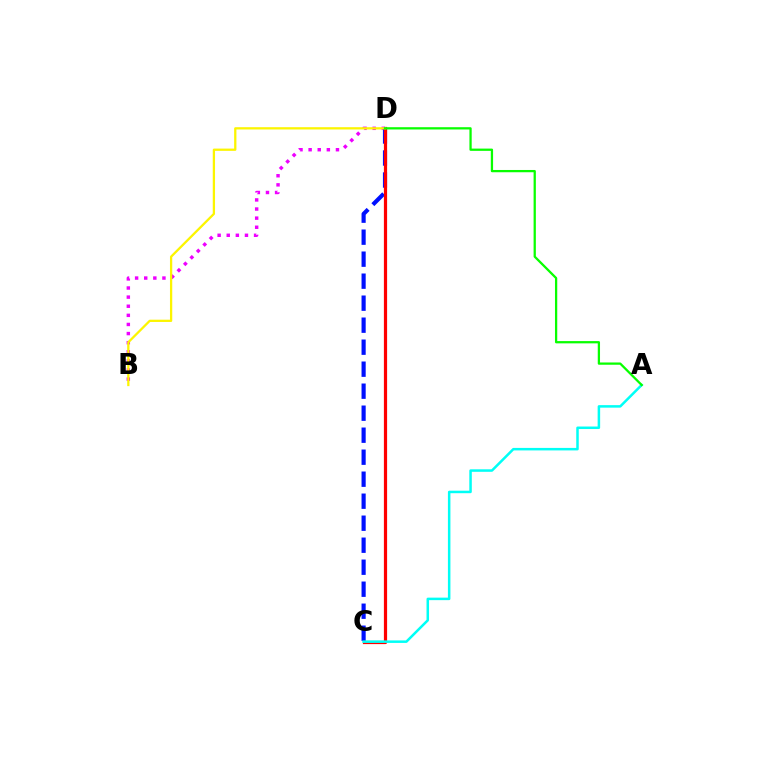{('B', 'D'): [{'color': '#ee00ff', 'line_style': 'dotted', 'thickness': 2.48}, {'color': '#fcf500', 'line_style': 'solid', 'thickness': 1.63}], ('C', 'D'): [{'color': '#0010ff', 'line_style': 'dashed', 'thickness': 2.99}, {'color': '#ff0000', 'line_style': 'solid', 'thickness': 2.31}], ('A', 'C'): [{'color': '#00fff6', 'line_style': 'solid', 'thickness': 1.81}], ('A', 'D'): [{'color': '#08ff00', 'line_style': 'solid', 'thickness': 1.63}]}